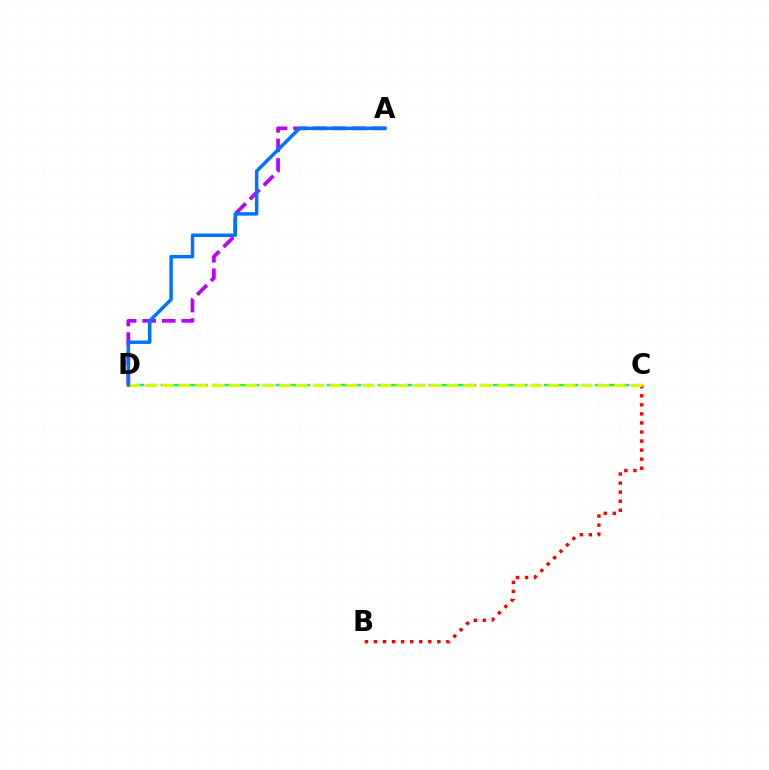{('B', 'C'): [{'color': '#ff0000', 'line_style': 'dotted', 'thickness': 2.46}], ('C', 'D'): [{'color': '#00ff5c', 'line_style': 'dashed', 'thickness': 1.73}, {'color': '#d1ff00', 'line_style': 'dashed', 'thickness': 2.28}], ('A', 'D'): [{'color': '#b900ff', 'line_style': 'dashed', 'thickness': 2.66}, {'color': '#0074ff', 'line_style': 'solid', 'thickness': 2.51}]}